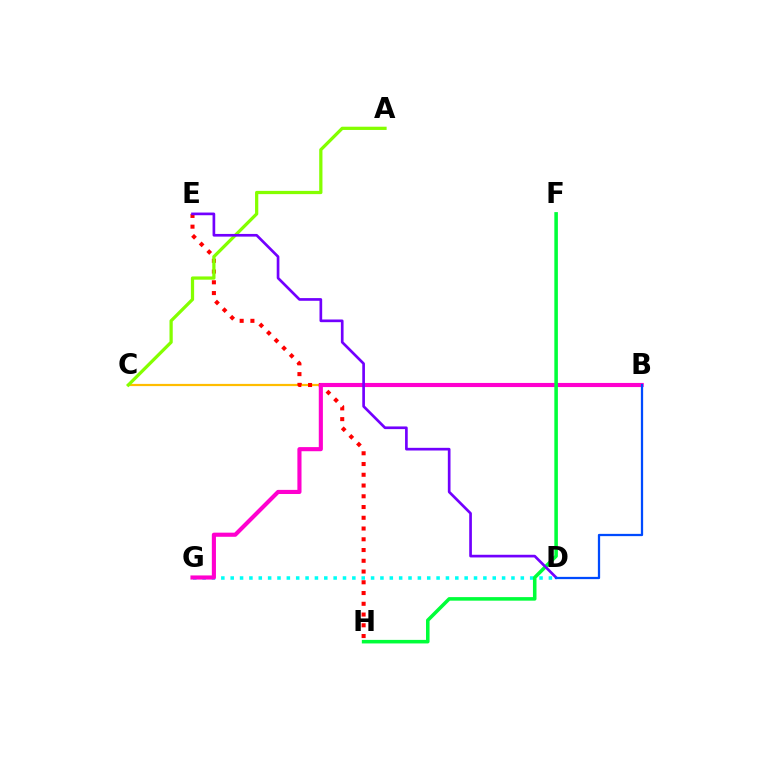{('D', 'G'): [{'color': '#00fff6', 'line_style': 'dotted', 'thickness': 2.54}], ('B', 'C'): [{'color': '#ffbd00', 'line_style': 'solid', 'thickness': 1.59}], ('E', 'H'): [{'color': '#ff0000', 'line_style': 'dotted', 'thickness': 2.92}], ('B', 'G'): [{'color': '#ff00cf', 'line_style': 'solid', 'thickness': 2.97}], ('A', 'C'): [{'color': '#84ff00', 'line_style': 'solid', 'thickness': 2.34}], ('F', 'H'): [{'color': '#00ff39', 'line_style': 'solid', 'thickness': 2.56}], ('D', 'E'): [{'color': '#7200ff', 'line_style': 'solid', 'thickness': 1.93}], ('B', 'D'): [{'color': '#004bff', 'line_style': 'solid', 'thickness': 1.63}]}